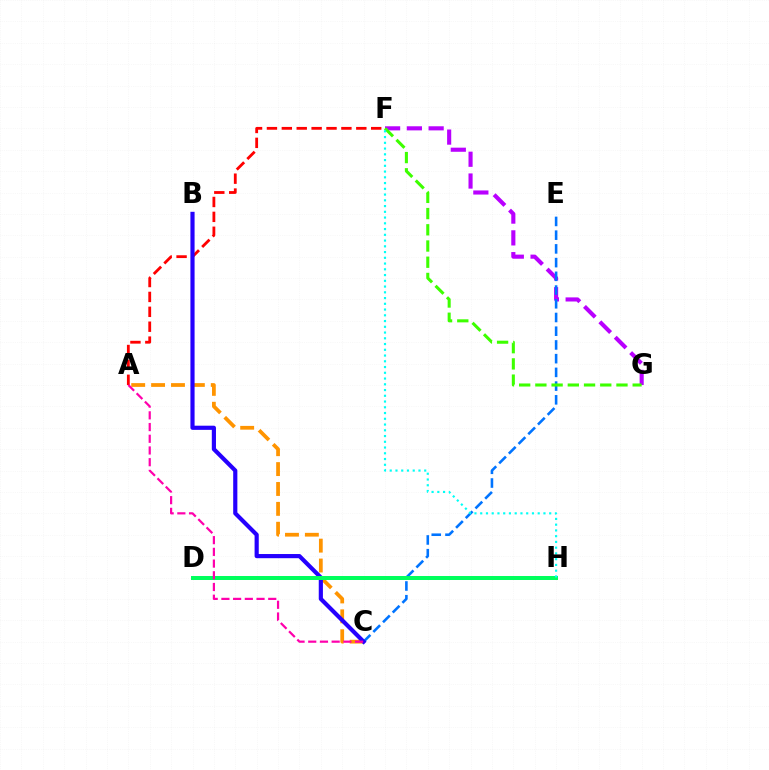{('A', 'C'): [{'color': '#ff9400', 'line_style': 'dashed', 'thickness': 2.7}, {'color': '#ff00ac', 'line_style': 'dashed', 'thickness': 1.59}], ('F', 'G'): [{'color': '#b900ff', 'line_style': 'dashed', 'thickness': 2.96}, {'color': '#3dff00', 'line_style': 'dashed', 'thickness': 2.2}], ('A', 'F'): [{'color': '#ff0000', 'line_style': 'dashed', 'thickness': 2.02}], ('C', 'E'): [{'color': '#0074ff', 'line_style': 'dashed', 'thickness': 1.86}], ('D', 'H'): [{'color': '#d1ff00', 'line_style': 'dotted', 'thickness': 1.92}, {'color': '#00ff5c', 'line_style': 'solid', 'thickness': 2.87}], ('B', 'C'): [{'color': '#2500ff', 'line_style': 'solid', 'thickness': 3.0}], ('F', 'H'): [{'color': '#00fff6', 'line_style': 'dotted', 'thickness': 1.56}]}